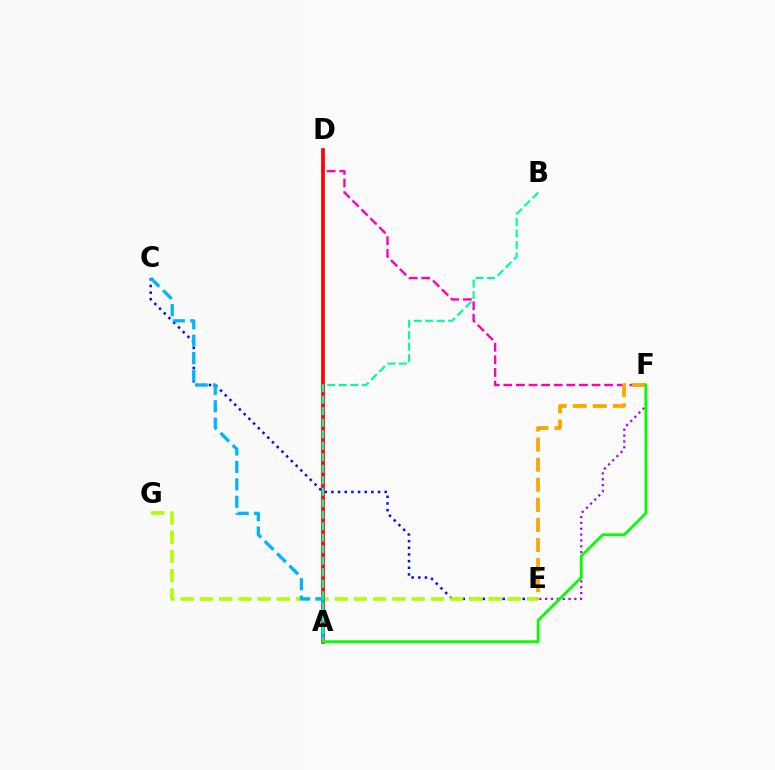{('D', 'F'): [{'color': '#ff00bd', 'line_style': 'dashed', 'thickness': 1.71}], ('C', 'E'): [{'color': '#0010ff', 'line_style': 'dotted', 'thickness': 1.81}], ('E', 'G'): [{'color': '#b3ff00', 'line_style': 'dashed', 'thickness': 2.61}], ('A', 'D'): [{'color': '#ff0000', 'line_style': 'solid', 'thickness': 2.63}], ('A', 'C'): [{'color': '#00b5ff', 'line_style': 'dashed', 'thickness': 2.37}], ('E', 'F'): [{'color': '#9b00ff', 'line_style': 'dotted', 'thickness': 1.59}, {'color': '#ffa500', 'line_style': 'dashed', 'thickness': 2.73}], ('A', 'B'): [{'color': '#00ff9d', 'line_style': 'dashed', 'thickness': 1.56}], ('A', 'F'): [{'color': '#08ff00', 'line_style': 'solid', 'thickness': 2.0}]}